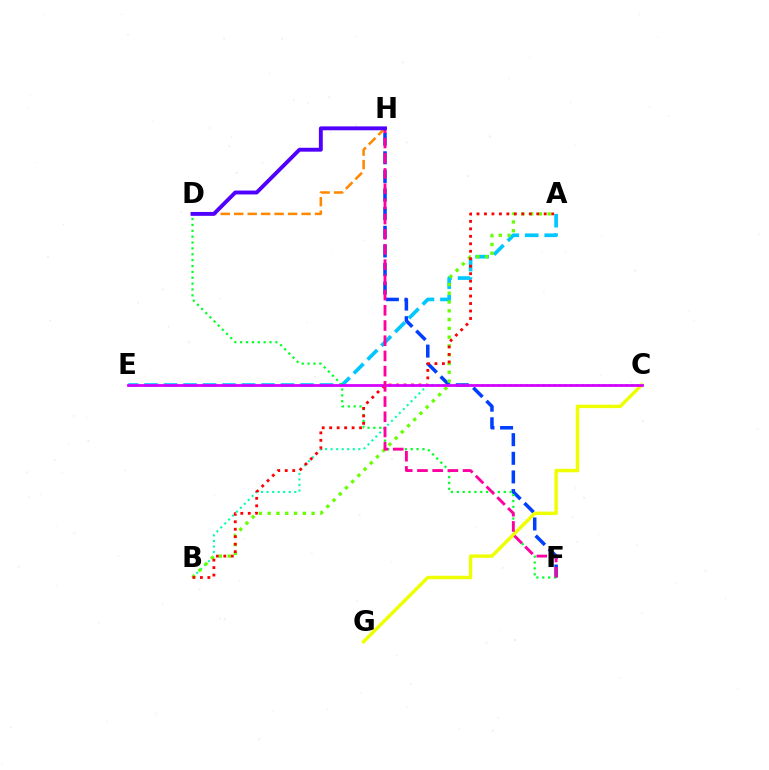{('F', 'H'): [{'color': '#003fff', 'line_style': 'dashed', 'thickness': 2.53}, {'color': '#ff00a0', 'line_style': 'dashed', 'thickness': 2.07}], ('D', 'H'): [{'color': '#ff8800', 'line_style': 'dashed', 'thickness': 1.83}, {'color': '#4f00ff', 'line_style': 'solid', 'thickness': 2.8}], ('A', 'E'): [{'color': '#00c7ff', 'line_style': 'dashed', 'thickness': 2.65}], ('B', 'C'): [{'color': '#00ffaf', 'line_style': 'dotted', 'thickness': 1.51}], ('A', 'B'): [{'color': '#66ff00', 'line_style': 'dotted', 'thickness': 2.39}, {'color': '#ff0000', 'line_style': 'dotted', 'thickness': 2.03}], ('D', 'F'): [{'color': '#00ff27', 'line_style': 'dotted', 'thickness': 1.6}], ('C', 'G'): [{'color': '#eeff00', 'line_style': 'solid', 'thickness': 2.48}], ('C', 'E'): [{'color': '#d600ff', 'line_style': 'solid', 'thickness': 1.99}]}